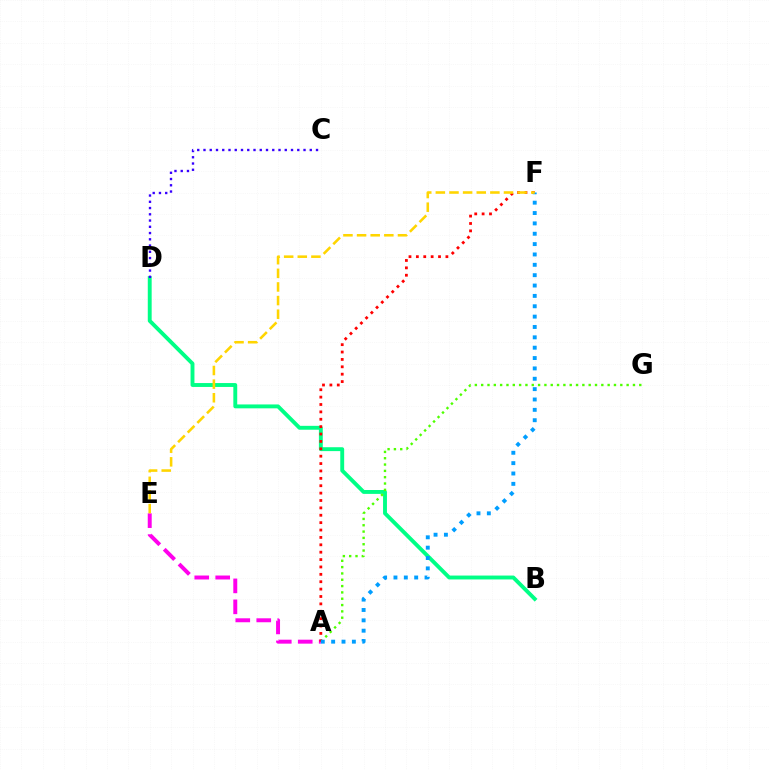{('B', 'D'): [{'color': '#00ff86', 'line_style': 'solid', 'thickness': 2.8}], ('A', 'G'): [{'color': '#4fff00', 'line_style': 'dotted', 'thickness': 1.72}], ('A', 'E'): [{'color': '#ff00ed', 'line_style': 'dashed', 'thickness': 2.85}], ('C', 'D'): [{'color': '#3700ff', 'line_style': 'dotted', 'thickness': 1.7}], ('A', 'F'): [{'color': '#ff0000', 'line_style': 'dotted', 'thickness': 2.01}, {'color': '#009eff', 'line_style': 'dotted', 'thickness': 2.81}], ('E', 'F'): [{'color': '#ffd500', 'line_style': 'dashed', 'thickness': 1.85}]}